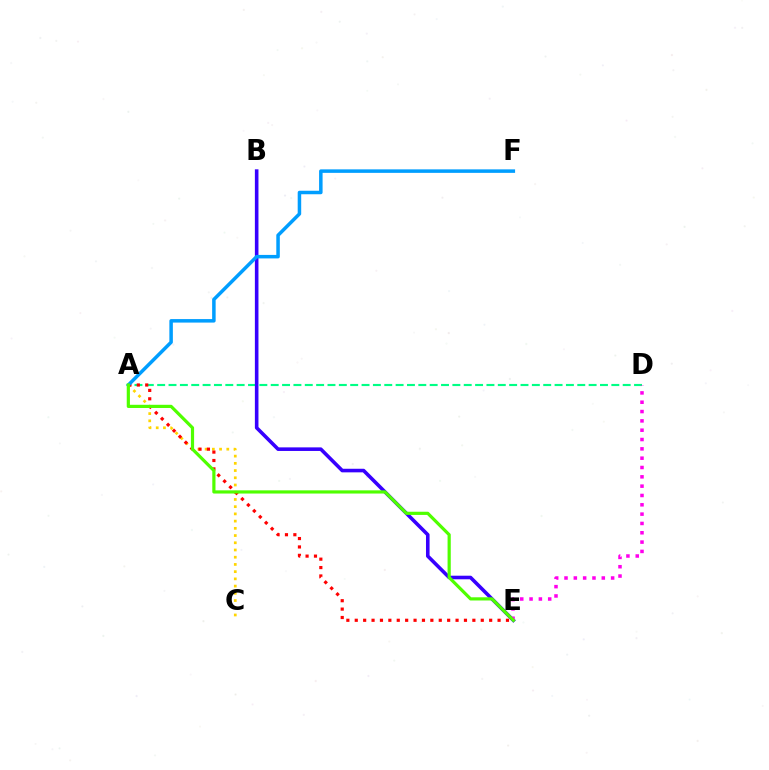{('A', 'D'): [{'color': '#00ff86', 'line_style': 'dashed', 'thickness': 1.54}], ('B', 'E'): [{'color': '#3700ff', 'line_style': 'solid', 'thickness': 2.58}], ('A', 'C'): [{'color': '#ffd500', 'line_style': 'dotted', 'thickness': 1.96}], ('A', 'E'): [{'color': '#ff0000', 'line_style': 'dotted', 'thickness': 2.28}, {'color': '#4fff00', 'line_style': 'solid', 'thickness': 2.3}], ('D', 'E'): [{'color': '#ff00ed', 'line_style': 'dotted', 'thickness': 2.53}], ('A', 'F'): [{'color': '#009eff', 'line_style': 'solid', 'thickness': 2.52}]}